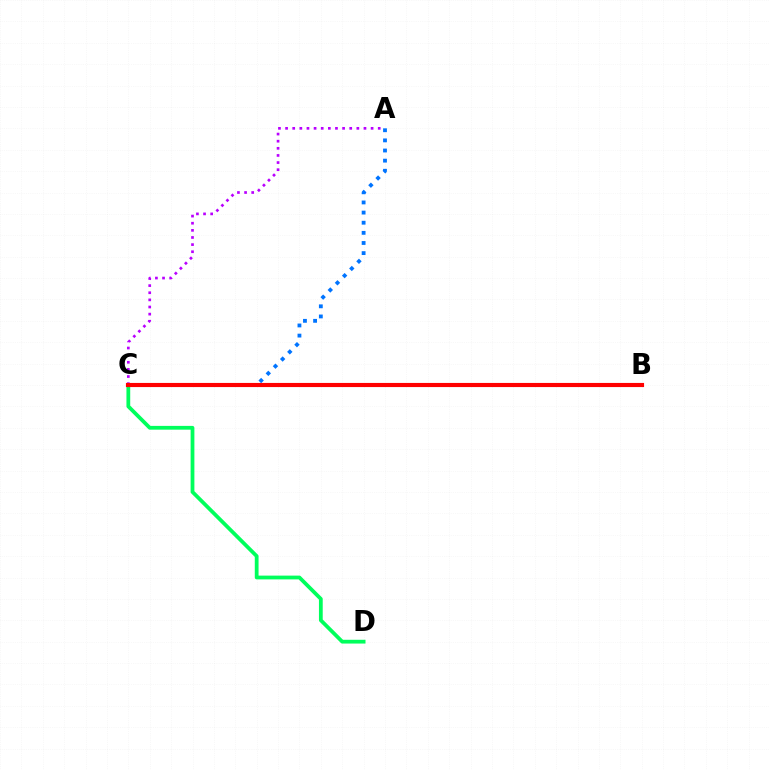{('C', 'D'): [{'color': '#00ff5c', 'line_style': 'solid', 'thickness': 2.72}], ('B', 'C'): [{'color': '#d1ff00', 'line_style': 'solid', 'thickness': 1.52}, {'color': '#ff0000', 'line_style': 'solid', 'thickness': 2.97}], ('A', 'C'): [{'color': '#b900ff', 'line_style': 'dotted', 'thickness': 1.94}, {'color': '#0074ff', 'line_style': 'dotted', 'thickness': 2.75}]}